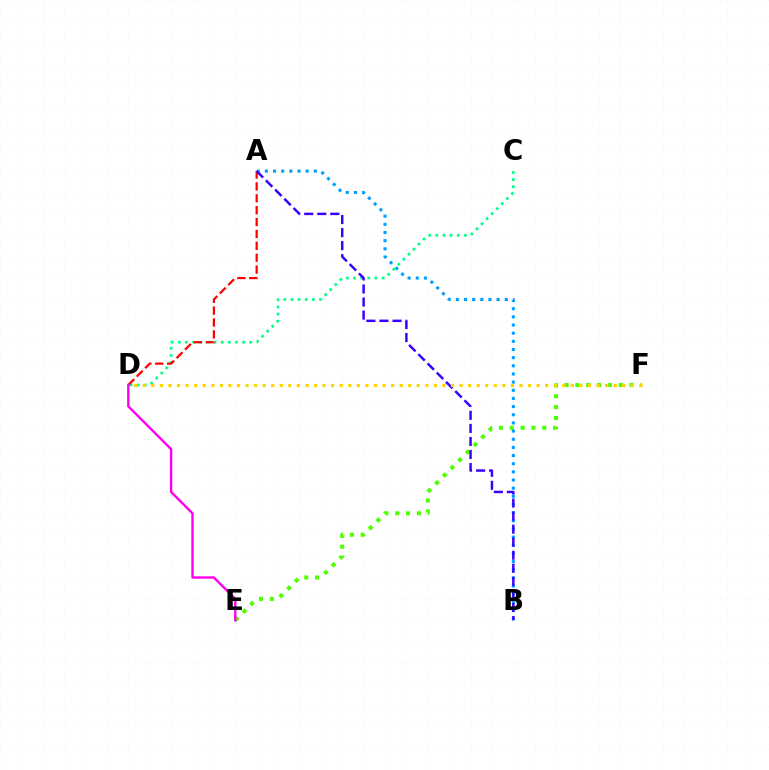{('E', 'F'): [{'color': '#4fff00', 'line_style': 'dotted', 'thickness': 2.94}], ('A', 'B'): [{'color': '#009eff', 'line_style': 'dotted', 'thickness': 2.22}, {'color': '#3700ff', 'line_style': 'dashed', 'thickness': 1.77}], ('C', 'D'): [{'color': '#00ff86', 'line_style': 'dotted', 'thickness': 1.94}], ('A', 'D'): [{'color': '#ff0000', 'line_style': 'dashed', 'thickness': 1.61}], ('D', 'F'): [{'color': '#ffd500', 'line_style': 'dotted', 'thickness': 2.33}], ('D', 'E'): [{'color': '#ff00ed', 'line_style': 'solid', 'thickness': 1.72}]}